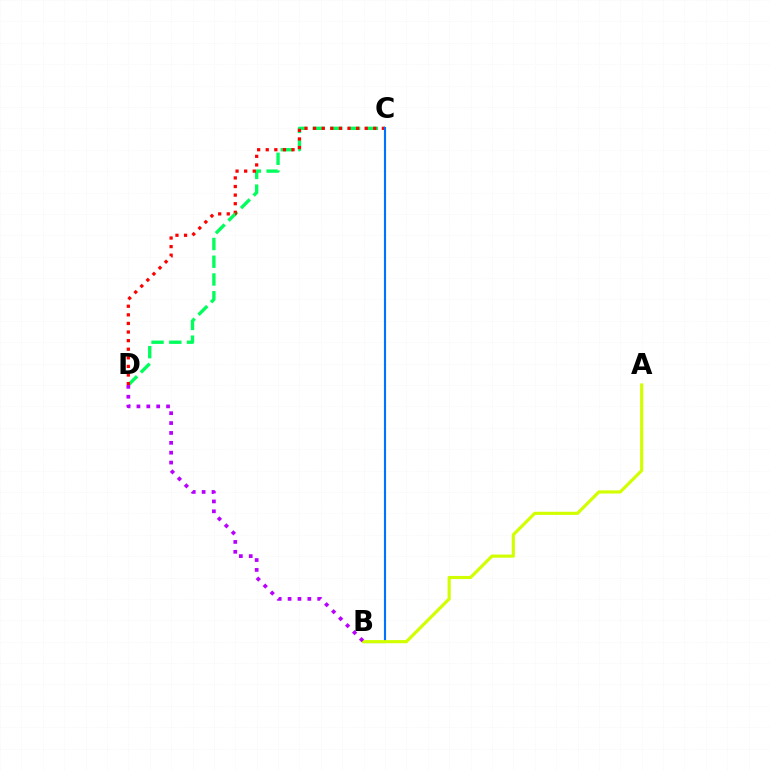{('C', 'D'): [{'color': '#00ff5c', 'line_style': 'dashed', 'thickness': 2.41}, {'color': '#ff0000', 'line_style': 'dotted', 'thickness': 2.34}], ('B', 'C'): [{'color': '#0074ff', 'line_style': 'solid', 'thickness': 1.54}], ('A', 'B'): [{'color': '#d1ff00', 'line_style': 'solid', 'thickness': 2.27}], ('B', 'D'): [{'color': '#b900ff', 'line_style': 'dotted', 'thickness': 2.68}]}